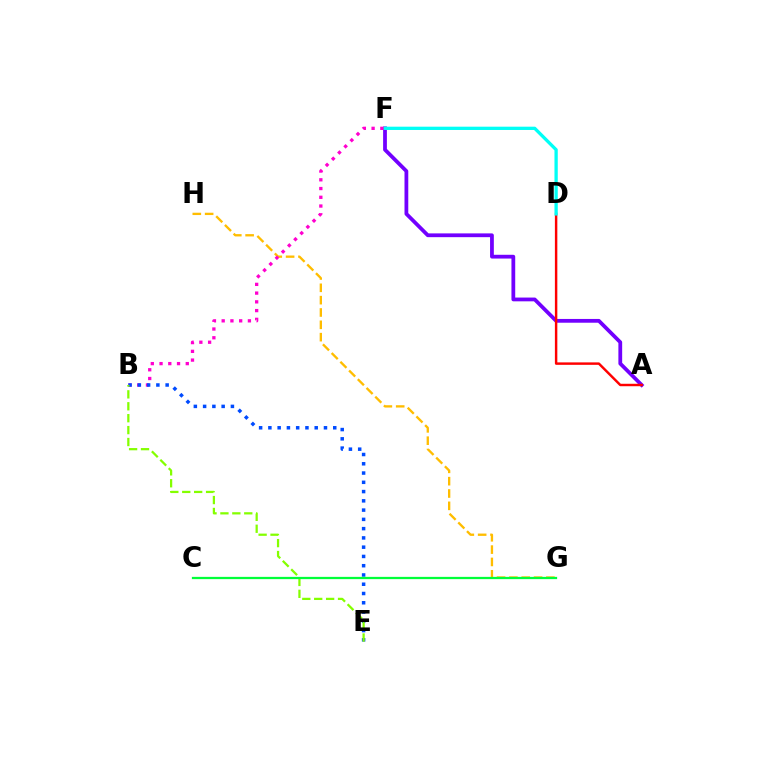{('A', 'F'): [{'color': '#7200ff', 'line_style': 'solid', 'thickness': 2.72}], ('A', 'D'): [{'color': '#ff0000', 'line_style': 'solid', 'thickness': 1.76}], ('G', 'H'): [{'color': '#ffbd00', 'line_style': 'dashed', 'thickness': 1.68}], ('D', 'F'): [{'color': '#00fff6', 'line_style': 'solid', 'thickness': 2.37}], ('B', 'F'): [{'color': '#ff00cf', 'line_style': 'dotted', 'thickness': 2.38}], ('B', 'E'): [{'color': '#004bff', 'line_style': 'dotted', 'thickness': 2.52}, {'color': '#84ff00', 'line_style': 'dashed', 'thickness': 1.62}], ('C', 'G'): [{'color': '#00ff39', 'line_style': 'solid', 'thickness': 1.63}]}